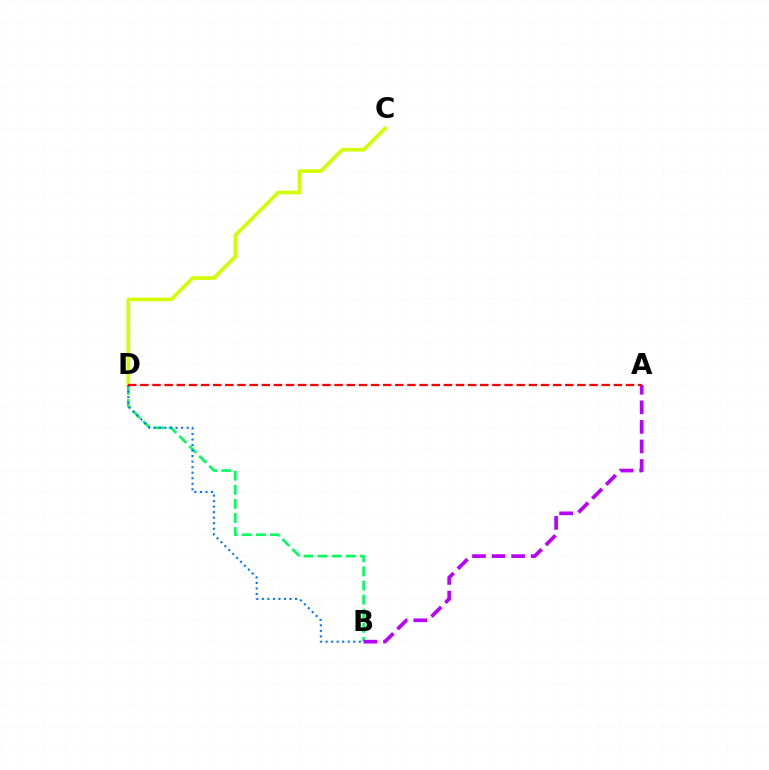{('C', 'D'): [{'color': '#d1ff00', 'line_style': 'solid', 'thickness': 2.62}], ('B', 'D'): [{'color': '#00ff5c', 'line_style': 'dashed', 'thickness': 1.92}, {'color': '#0074ff', 'line_style': 'dotted', 'thickness': 1.5}], ('A', 'B'): [{'color': '#b900ff', 'line_style': 'dashed', 'thickness': 2.66}], ('A', 'D'): [{'color': '#ff0000', 'line_style': 'dashed', 'thickness': 1.65}]}